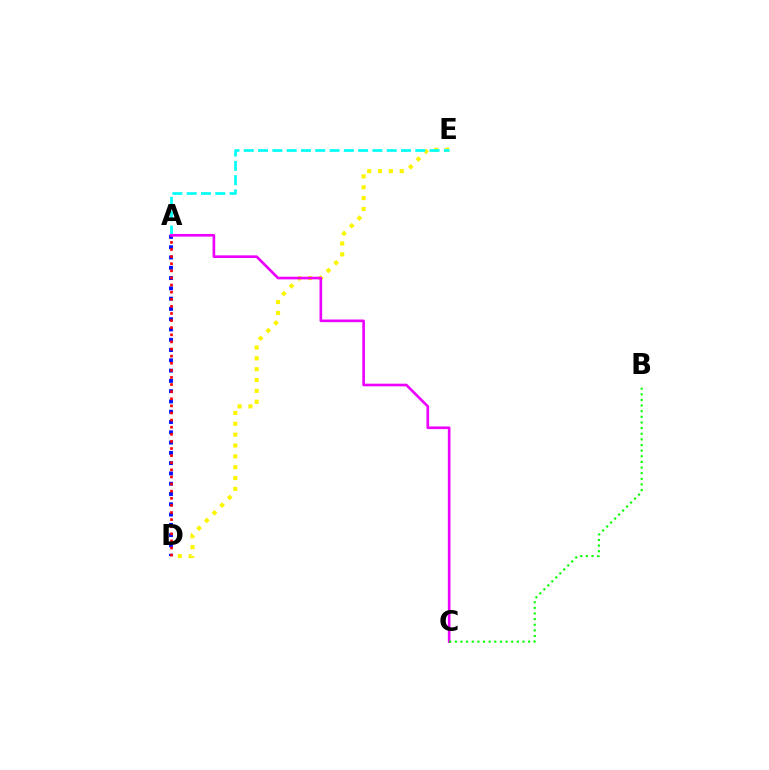{('D', 'E'): [{'color': '#fcf500', 'line_style': 'dotted', 'thickness': 2.95}], ('A', 'E'): [{'color': '#00fff6', 'line_style': 'dashed', 'thickness': 1.94}], ('A', 'D'): [{'color': '#0010ff', 'line_style': 'dotted', 'thickness': 2.79}, {'color': '#ff0000', 'line_style': 'dotted', 'thickness': 1.93}], ('A', 'C'): [{'color': '#ee00ff', 'line_style': 'solid', 'thickness': 1.9}], ('B', 'C'): [{'color': '#08ff00', 'line_style': 'dotted', 'thickness': 1.53}]}